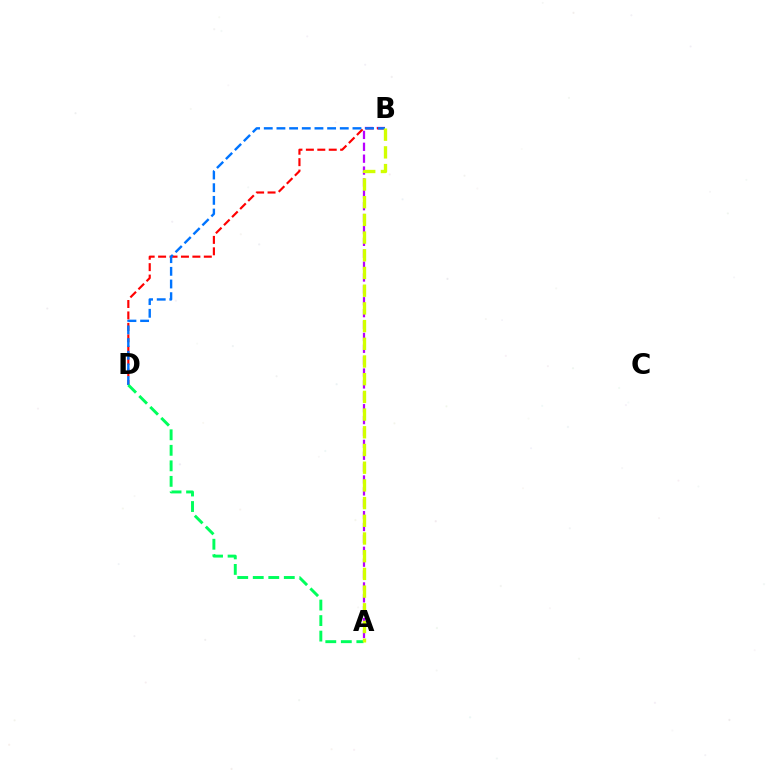{('A', 'B'): [{'color': '#b900ff', 'line_style': 'dashed', 'thickness': 1.61}, {'color': '#d1ff00', 'line_style': 'dashed', 'thickness': 2.4}], ('B', 'D'): [{'color': '#ff0000', 'line_style': 'dashed', 'thickness': 1.55}, {'color': '#0074ff', 'line_style': 'dashed', 'thickness': 1.72}], ('A', 'D'): [{'color': '#00ff5c', 'line_style': 'dashed', 'thickness': 2.11}]}